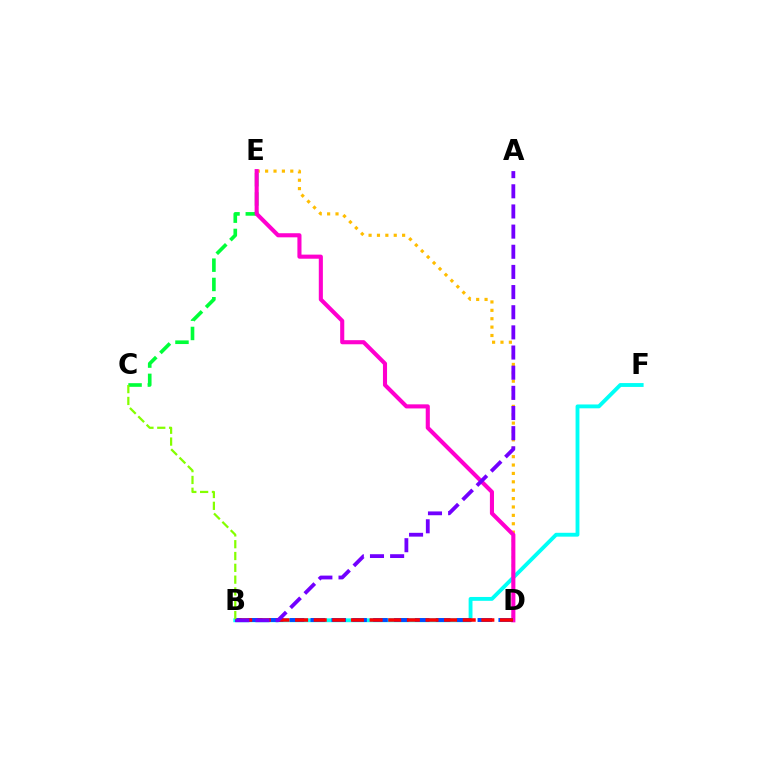{('C', 'E'): [{'color': '#00ff39', 'line_style': 'dashed', 'thickness': 2.62}], ('B', 'F'): [{'color': '#00fff6', 'line_style': 'solid', 'thickness': 2.78}], ('D', 'E'): [{'color': '#ffbd00', 'line_style': 'dotted', 'thickness': 2.28}, {'color': '#ff00cf', 'line_style': 'solid', 'thickness': 2.95}], ('B', 'D'): [{'color': '#004bff', 'line_style': 'dashed', 'thickness': 2.84}, {'color': '#ff0000', 'line_style': 'dashed', 'thickness': 2.53}], ('A', 'B'): [{'color': '#7200ff', 'line_style': 'dashed', 'thickness': 2.74}], ('B', 'C'): [{'color': '#84ff00', 'line_style': 'dashed', 'thickness': 1.6}]}